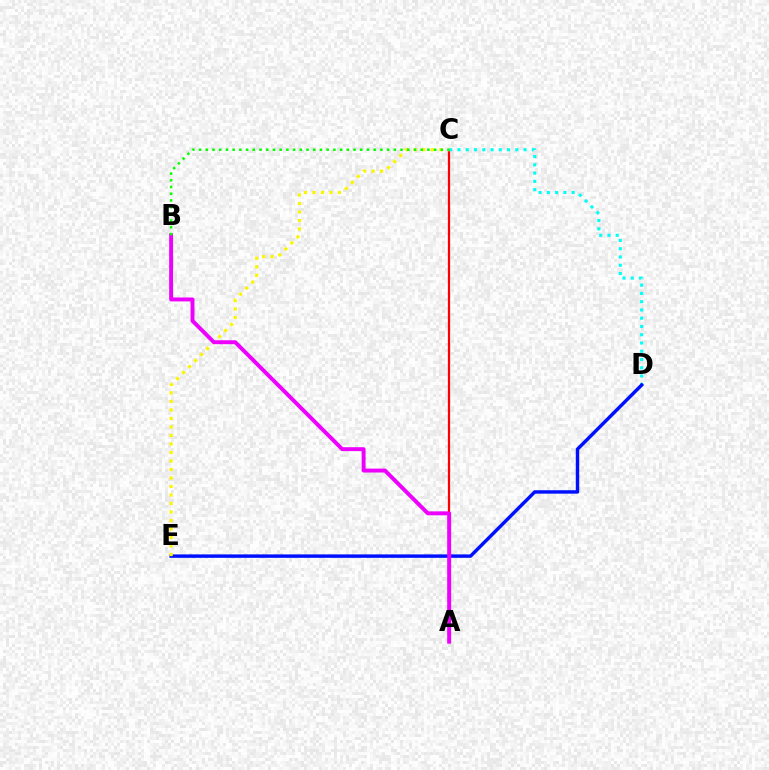{('A', 'C'): [{'color': '#ff0000', 'line_style': 'solid', 'thickness': 1.61}], ('C', 'D'): [{'color': '#00fff6', 'line_style': 'dotted', 'thickness': 2.24}], ('D', 'E'): [{'color': '#0010ff', 'line_style': 'solid', 'thickness': 2.47}], ('C', 'E'): [{'color': '#fcf500', 'line_style': 'dotted', 'thickness': 2.31}], ('A', 'B'): [{'color': '#ee00ff', 'line_style': 'solid', 'thickness': 2.83}], ('B', 'C'): [{'color': '#08ff00', 'line_style': 'dotted', 'thickness': 1.82}]}